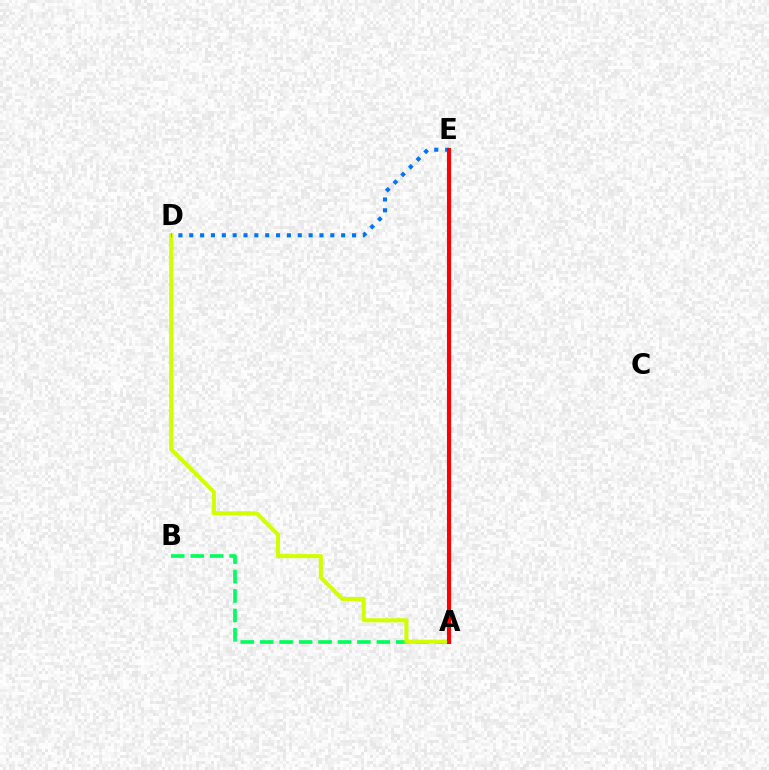{('A', 'B'): [{'color': '#00ff5c', 'line_style': 'dashed', 'thickness': 2.64}], ('A', 'D'): [{'color': '#d1ff00', 'line_style': 'solid', 'thickness': 2.93}], ('A', 'E'): [{'color': '#b900ff', 'line_style': 'dotted', 'thickness': 2.07}, {'color': '#ff0000', 'line_style': 'solid', 'thickness': 2.95}], ('D', 'E'): [{'color': '#0074ff', 'line_style': 'dotted', 'thickness': 2.95}]}